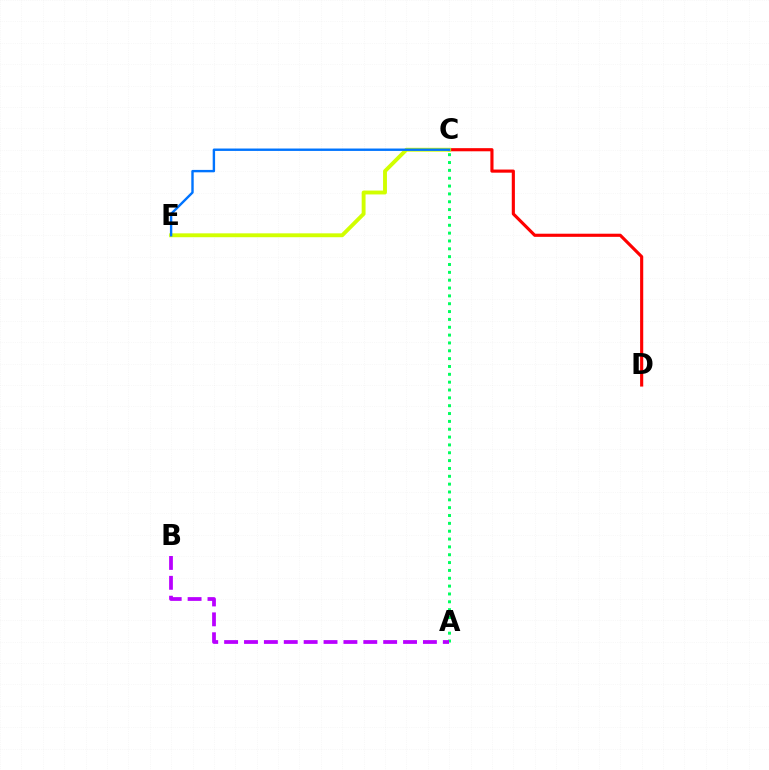{('C', 'D'): [{'color': '#ff0000', 'line_style': 'solid', 'thickness': 2.25}], ('A', 'C'): [{'color': '#00ff5c', 'line_style': 'dotted', 'thickness': 2.13}], ('A', 'B'): [{'color': '#b900ff', 'line_style': 'dashed', 'thickness': 2.7}], ('C', 'E'): [{'color': '#d1ff00', 'line_style': 'solid', 'thickness': 2.79}, {'color': '#0074ff', 'line_style': 'solid', 'thickness': 1.73}]}